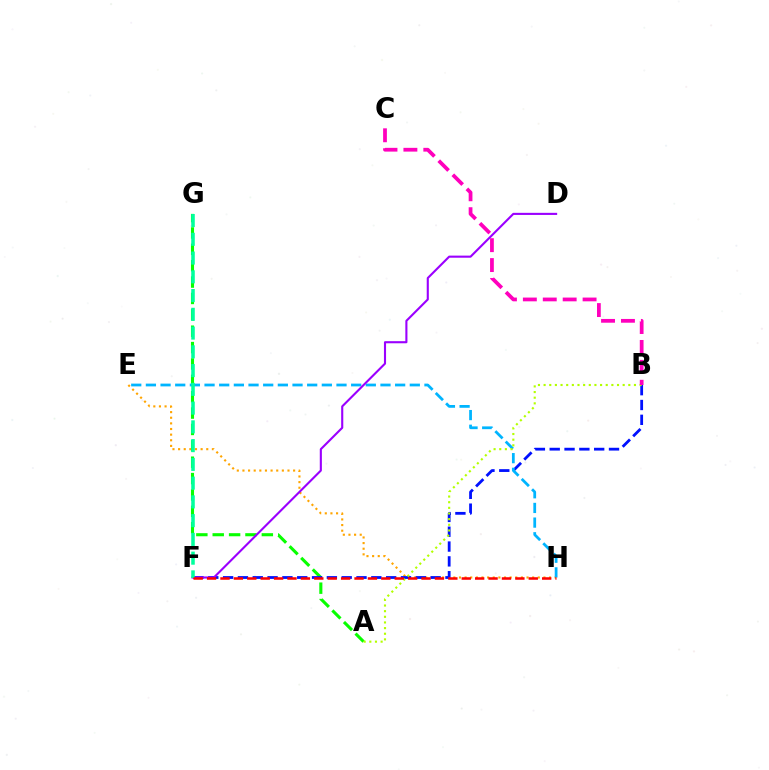{('E', 'H'): [{'color': '#ffa500', 'line_style': 'dotted', 'thickness': 1.53}, {'color': '#00b5ff', 'line_style': 'dashed', 'thickness': 1.99}], ('A', 'G'): [{'color': '#08ff00', 'line_style': 'dashed', 'thickness': 2.22}], ('B', 'F'): [{'color': '#0010ff', 'line_style': 'dashed', 'thickness': 2.01}], ('D', 'F'): [{'color': '#9b00ff', 'line_style': 'solid', 'thickness': 1.52}], ('A', 'B'): [{'color': '#b3ff00', 'line_style': 'dotted', 'thickness': 1.53}], ('B', 'C'): [{'color': '#ff00bd', 'line_style': 'dashed', 'thickness': 2.71}], ('F', 'G'): [{'color': '#00ff9d', 'line_style': 'dashed', 'thickness': 2.55}], ('F', 'H'): [{'color': '#ff0000', 'line_style': 'dashed', 'thickness': 1.82}]}